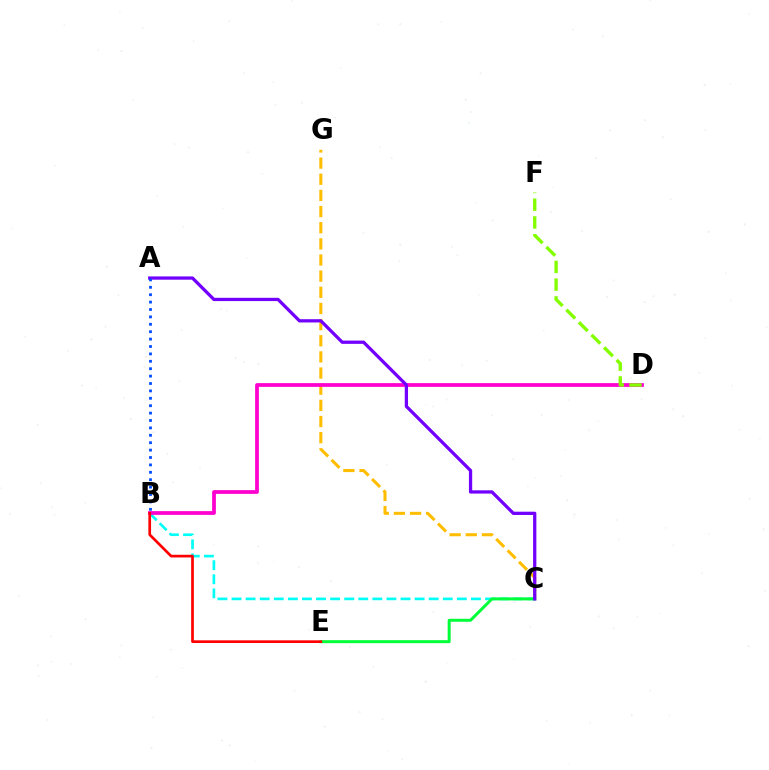{('B', 'C'): [{'color': '#00fff6', 'line_style': 'dashed', 'thickness': 1.91}], ('C', 'G'): [{'color': '#ffbd00', 'line_style': 'dashed', 'thickness': 2.19}], ('C', 'E'): [{'color': '#00ff39', 'line_style': 'solid', 'thickness': 2.15}], ('B', 'D'): [{'color': '#ff00cf', 'line_style': 'solid', 'thickness': 2.7}], ('B', 'E'): [{'color': '#ff0000', 'line_style': 'solid', 'thickness': 1.94}], ('D', 'F'): [{'color': '#84ff00', 'line_style': 'dashed', 'thickness': 2.41}], ('A', 'C'): [{'color': '#7200ff', 'line_style': 'solid', 'thickness': 2.35}], ('A', 'B'): [{'color': '#004bff', 'line_style': 'dotted', 'thickness': 2.01}]}